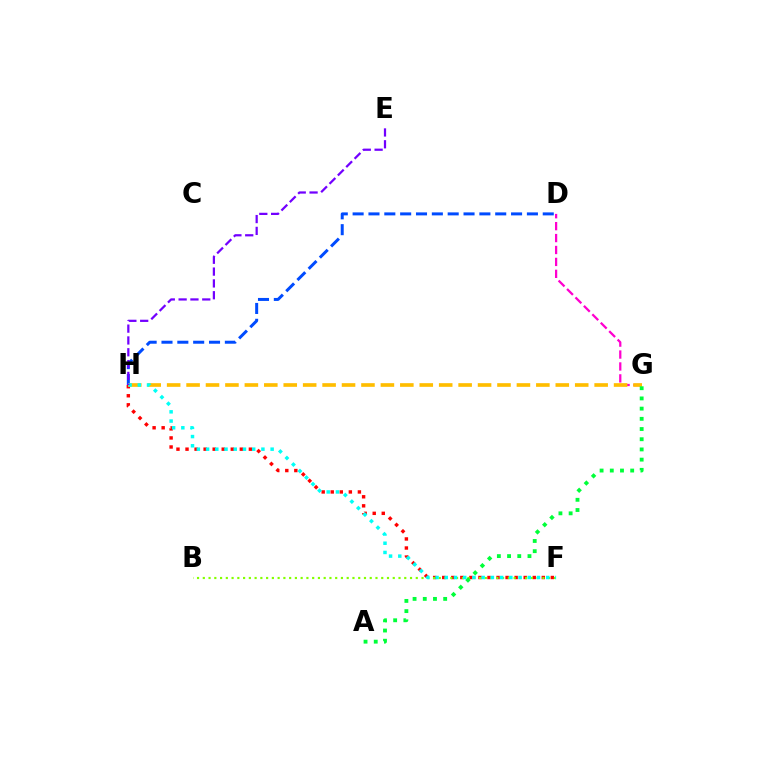{('D', 'G'): [{'color': '#ff00cf', 'line_style': 'dashed', 'thickness': 1.62}], ('D', 'H'): [{'color': '#004bff', 'line_style': 'dashed', 'thickness': 2.15}], ('F', 'H'): [{'color': '#ff0000', 'line_style': 'dotted', 'thickness': 2.46}, {'color': '#00fff6', 'line_style': 'dotted', 'thickness': 2.51}], ('B', 'F'): [{'color': '#84ff00', 'line_style': 'dotted', 'thickness': 1.56}], ('G', 'H'): [{'color': '#ffbd00', 'line_style': 'dashed', 'thickness': 2.64}], ('E', 'H'): [{'color': '#7200ff', 'line_style': 'dashed', 'thickness': 1.61}], ('A', 'G'): [{'color': '#00ff39', 'line_style': 'dotted', 'thickness': 2.77}]}